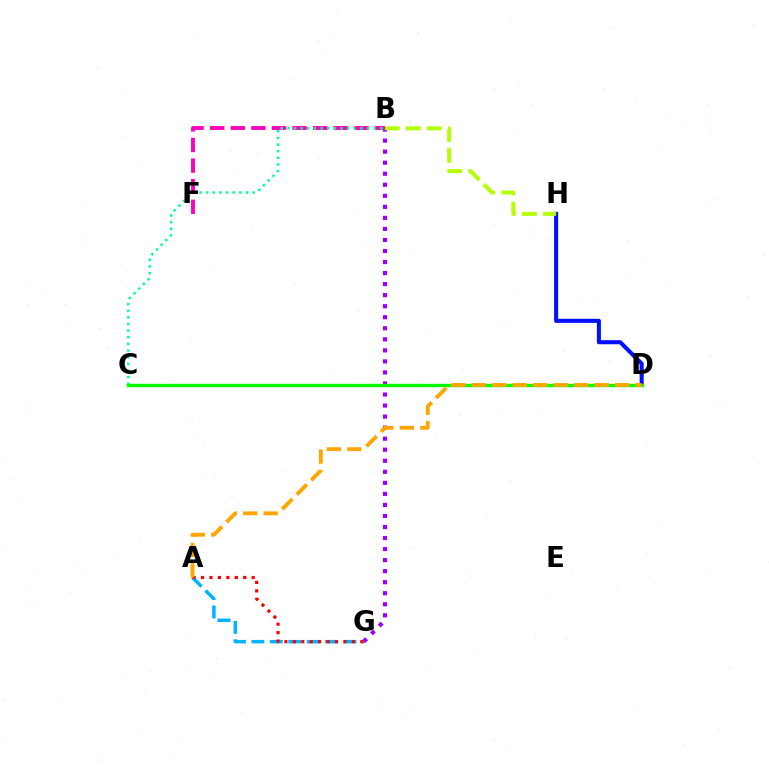{('B', 'G'): [{'color': '#9b00ff', 'line_style': 'dotted', 'thickness': 3.0}], ('D', 'H'): [{'color': '#0010ff', 'line_style': 'solid', 'thickness': 2.93}], ('B', 'F'): [{'color': '#ff00bd', 'line_style': 'dashed', 'thickness': 2.8}], ('B', 'H'): [{'color': '#b3ff00', 'line_style': 'dashed', 'thickness': 2.85}], ('A', 'G'): [{'color': '#00b5ff', 'line_style': 'dashed', 'thickness': 2.5}, {'color': '#ff0000', 'line_style': 'dotted', 'thickness': 2.29}], ('B', 'C'): [{'color': '#00ff9d', 'line_style': 'dotted', 'thickness': 1.8}], ('C', 'D'): [{'color': '#08ff00', 'line_style': 'solid', 'thickness': 2.43}], ('A', 'D'): [{'color': '#ffa500', 'line_style': 'dashed', 'thickness': 2.78}]}